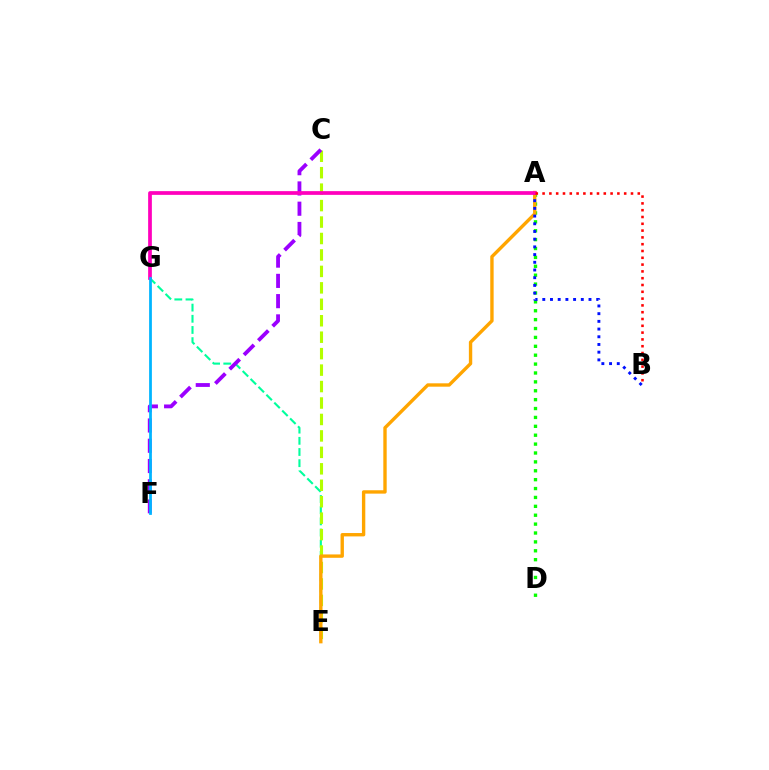{('A', 'D'): [{'color': '#08ff00', 'line_style': 'dotted', 'thickness': 2.42}], ('E', 'G'): [{'color': '#00ff9d', 'line_style': 'dashed', 'thickness': 1.52}], ('C', 'E'): [{'color': '#b3ff00', 'line_style': 'dashed', 'thickness': 2.23}], ('A', 'E'): [{'color': '#ffa500', 'line_style': 'solid', 'thickness': 2.43}], ('C', 'F'): [{'color': '#9b00ff', 'line_style': 'dashed', 'thickness': 2.75}], ('A', 'B'): [{'color': '#0010ff', 'line_style': 'dotted', 'thickness': 2.09}, {'color': '#ff0000', 'line_style': 'dotted', 'thickness': 1.85}], ('A', 'G'): [{'color': '#ff00bd', 'line_style': 'solid', 'thickness': 2.69}], ('F', 'G'): [{'color': '#00b5ff', 'line_style': 'solid', 'thickness': 1.99}]}